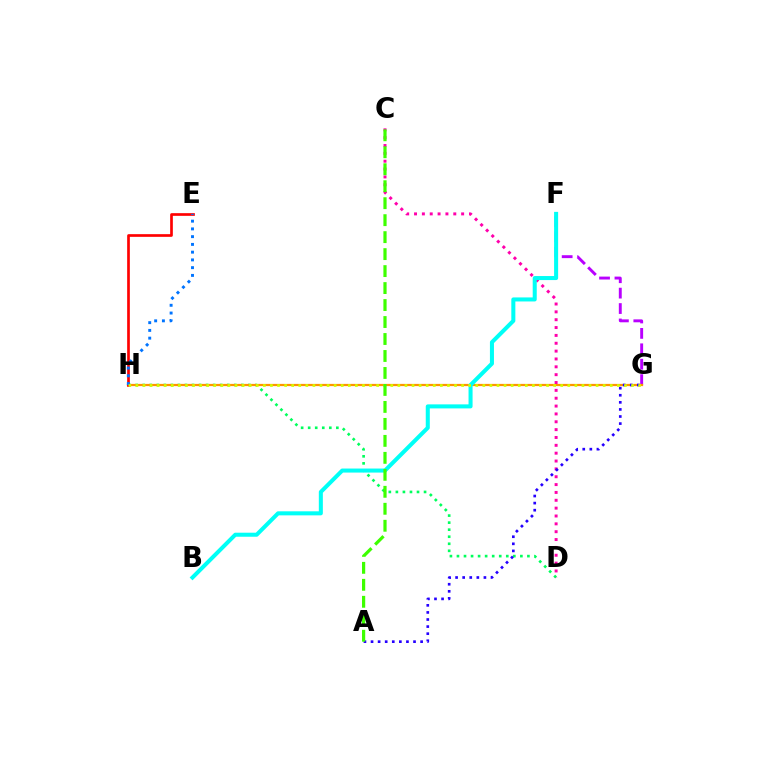{('D', 'H'): [{'color': '#00ff5c', 'line_style': 'dotted', 'thickness': 1.91}], ('F', 'G'): [{'color': '#b900ff', 'line_style': 'dashed', 'thickness': 2.09}], ('G', 'H'): [{'color': '#ff9400', 'line_style': 'solid', 'thickness': 1.61}, {'color': '#d1ff00', 'line_style': 'dotted', 'thickness': 1.92}], ('E', 'H'): [{'color': '#ff0000', 'line_style': 'solid', 'thickness': 1.93}, {'color': '#0074ff', 'line_style': 'dotted', 'thickness': 2.11}], ('C', 'D'): [{'color': '#ff00ac', 'line_style': 'dotted', 'thickness': 2.13}], ('A', 'G'): [{'color': '#2500ff', 'line_style': 'dotted', 'thickness': 1.92}], ('B', 'F'): [{'color': '#00fff6', 'line_style': 'solid', 'thickness': 2.91}], ('A', 'C'): [{'color': '#3dff00', 'line_style': 'dashed', 'thickness': 2.31}]}